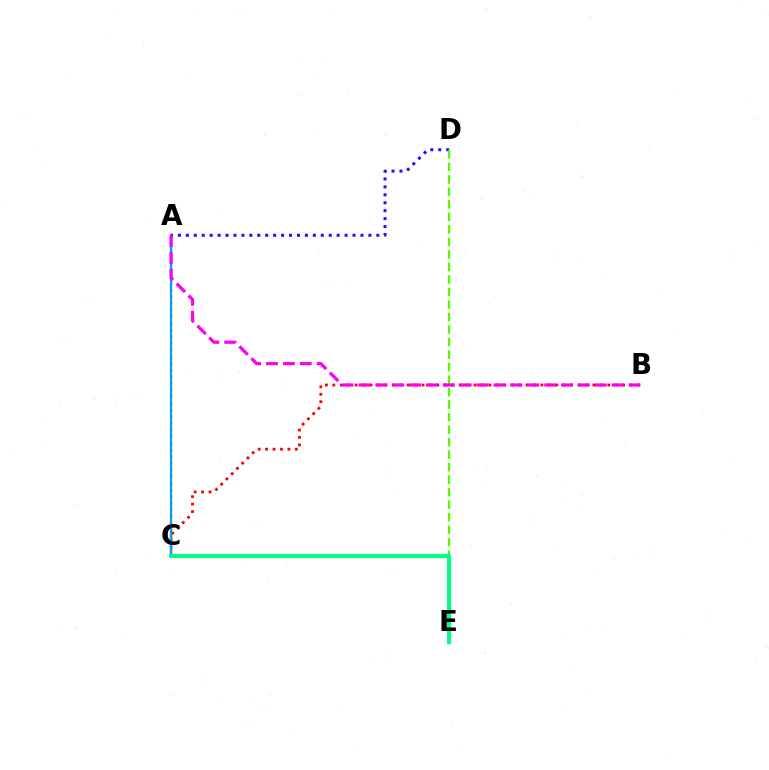{('B', 'C'): [{'color': '#ff0000', 'line_style': 'dotted', 'thickness': 2.02}], ('A', 'C'): [{'color': '#ffd500', 'line_style': 'dotted', 'thickness': 1.81}, {'color': '#009eff', 'line_style': 'solid', 'thickness': 1.65}], ('A', 'D'): [{'color': '#3700ff', 'line_style': 'dotted', 'thickness': 2.16}], ('D', 'E'): [{'color': '#4fff00', 'line_style': 'dashed', 'thickness': 1.7}], ('A', 'B'): [{'color': '#ff00ed', 'line_style': 'dashed', 'thickness': 2.29}], ('C', 'E'): [{'color': '#00ff86', 'line_style': 'solid', 'thickness': 2.89}]}